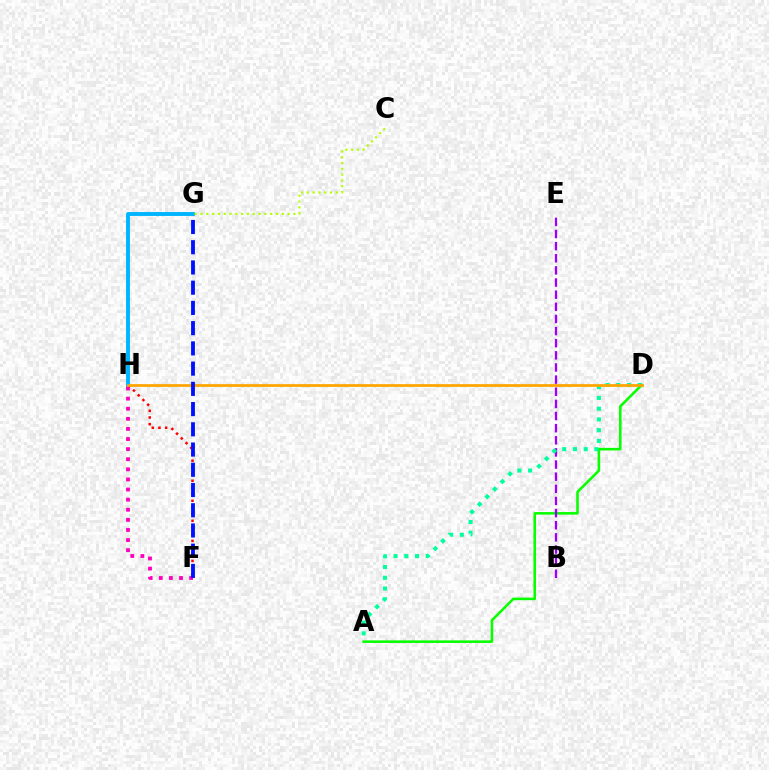{('G', 'H'): [{'color': '#00b5ff', 'line_style': 'solid', 'thickness': 2.81}], ('F', 'H'): [{'color': '#ff00bd', 'line_style': 'dotted', 'thickness': 2.75}, {'color': '#ff0000', 'line_style': 'dotted', 'thickness': 1.81}], ('C', 'G'): [{'color': '#b3ff00', 'line_style': 'dotted', 'thickness': 1.58}], ('A', 'D'): [{'color': '#08ff00', 'line_style': 'solid', 'thickness': 1.85}, {'color': '#00ff9d', 'line_style': 'dotted', 'thickness': 2.92}], ('B', 'E'): [{'color': '#9b00ff', 'line_style': 'dashed', 'thickness': 1.65}], ('D', 'H'): [{'color': '#ffa500', 'line_style': 'solid', 'thickness': 1.98}], ('F', 'G'): [{'color': '#0010ff', 'line_style': 'dashed', 'thickness': 2.75}]}